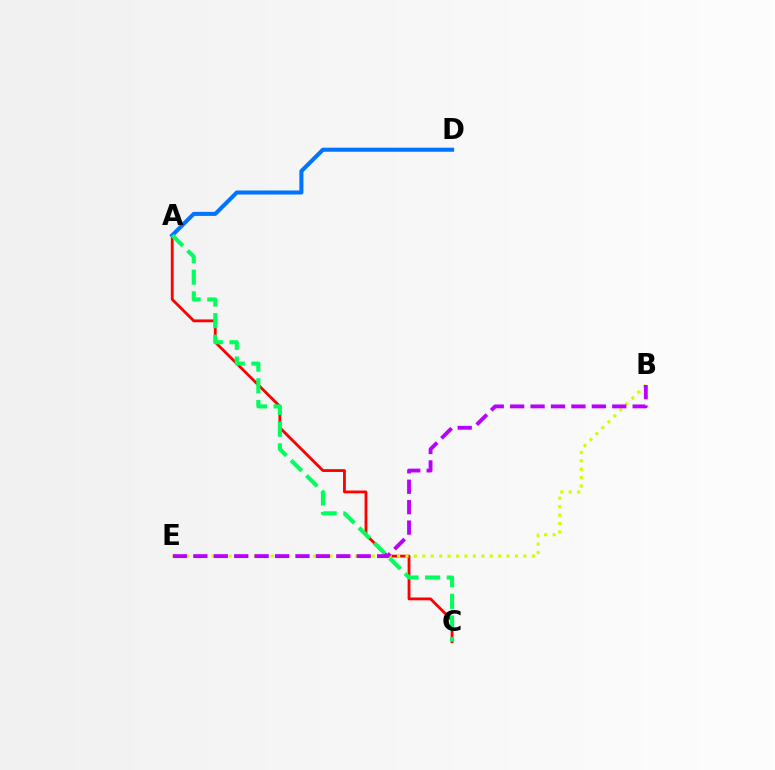{('A', 'C'): [{'color': '#ff0000', 'line_style': 'solid', 'thickness': 2.03}, {'color': '#00ff5c', 'line_style': 'dashed', 'thickness': 2.94}], ('B', 'E'): [{'color': '#d1ff00', 'line_style': 'dotted', 'thickness': 2.29}, {'color': '#b900ff', 'line_style': 'dashed', 'thickness': 2.77}], ('A', 'D'): [{'color': '#0074ff', 'line_style': 'solid', 'thickness': 2.92}]}